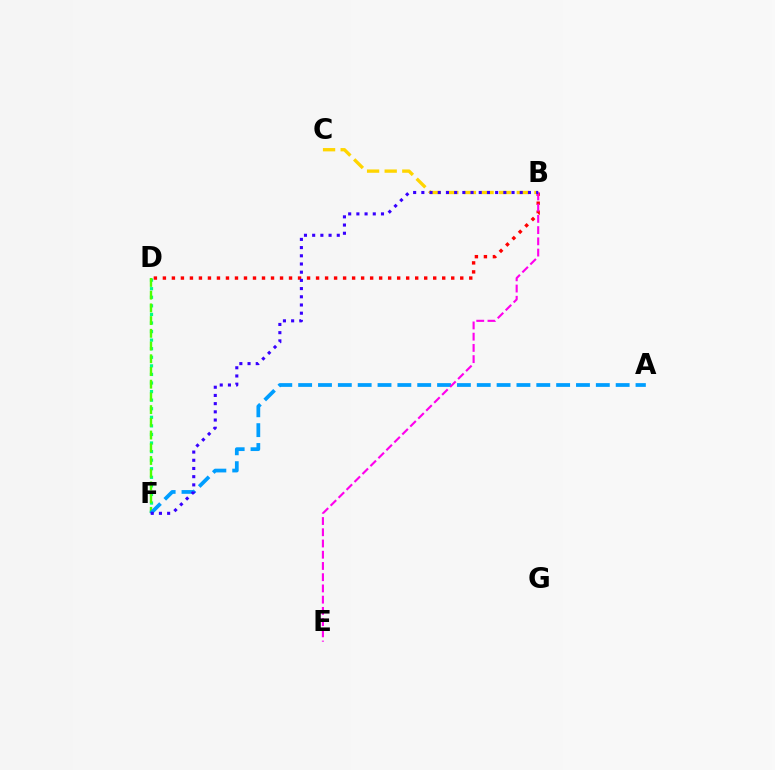{('B', 'D'): [{'color': '#ff0000', 'line_style': 'dotted', 'thickness': 2.45}], ('D', 'F'): [{'color': '#00ff86', 'line_style': 'dotted', 'thickness': 2.33}, {'color': '#4fff00', 'line_style': 'dashed', 'thickness': 1.73}], ('B', 'C'): [{'color': '#ffd500', 'line_style': 'dashed', 'thickness': 2.39}], ('A', 'F'): [{'color': '#009eff', 'line_style': 'dashed', 'thickness': 2.7}], ('B', 'E'): [{'color': '#ff00ed', 'line_style': 'dashed', 'thickness': 1.53}], ('B', 'F'): [{'color': '#3700ff', 'line_style': 'dotted', 'thickness': 2.23}]}